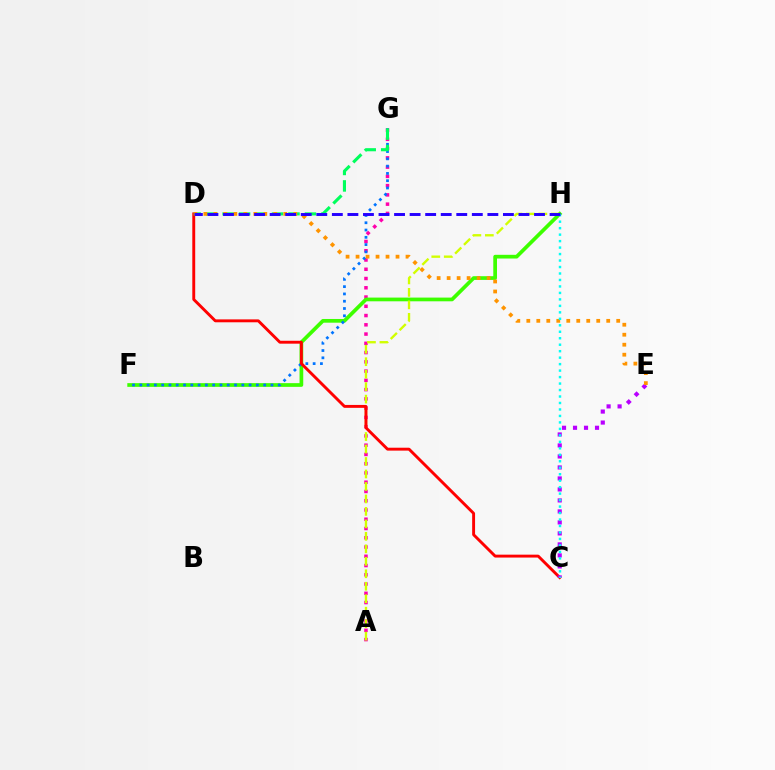{('A', 'G'): [{'color': '#ff00ac', 'line_style': 'dotted', 'thickness': 2.52}], ('F', 'H'): [{'color': '#3dff00', 'line_style': 'solid', 'thickness': 2.67}], ('A', 'H'): [{'color': '#d1ff00', 'line_style': 'dashed', 'thickness': 1.69}], ('F', 'G'): [{'color': '#0074ff', 'line_style': 'dotted', 'thickness': 1.98}], ('C', 'D'): [{'color': '#ff0000', 'line_style': 'solid', 'thickness': 2.09}], ('C', 'E'): [{'color': '#b900ff', 'line_style': 'dotted', 'thickness': 2.99}], ('D', 'G'): [{'color': '#00ff5c', 'line_style': 'dashed', 'thickness': 2.24}], ('D', 'E'): [{'color': '#ff9400', 'line_style': 'dotted', 'thickness': 2.71}], ('C', 'H'): [{'color': '#00fff6', 'line_style': 'dotted', 'thickness': 1.76}], ('D', 'H'): [{'color': '#2500ff', 'line_style': 'dashed', 'thickness': 2.11}]}